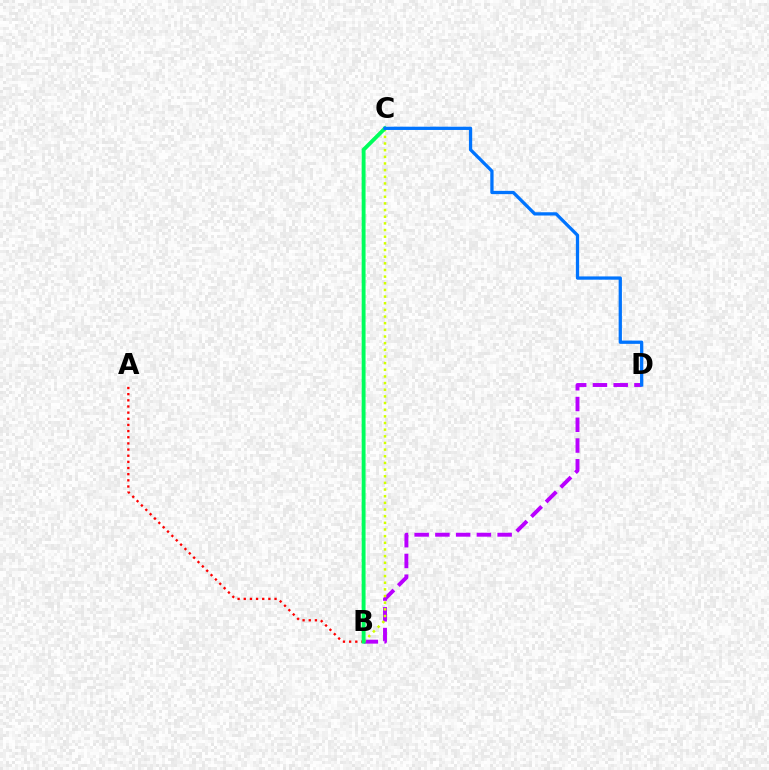{('A', 'B'): [{'color': '#ff0000', 'line_style': 'dotted', 'thickness': 1.67}], ('B', 'D'): [{'color': '#b900ff', 'line_style': 'dashed', 'thickness': 2.82}], ('B', 'C'): [{'color': '#d1ff00', 'line_style': 'dotted', 'thickness': 1.81}, {'color': '#00ff5c', 'line_style': 'solid', 'thickness': 2.8}], ('C', 'D'): [{'color': '#0074ff', 'line_style': 'solid', 'thickness': 2.35}]}